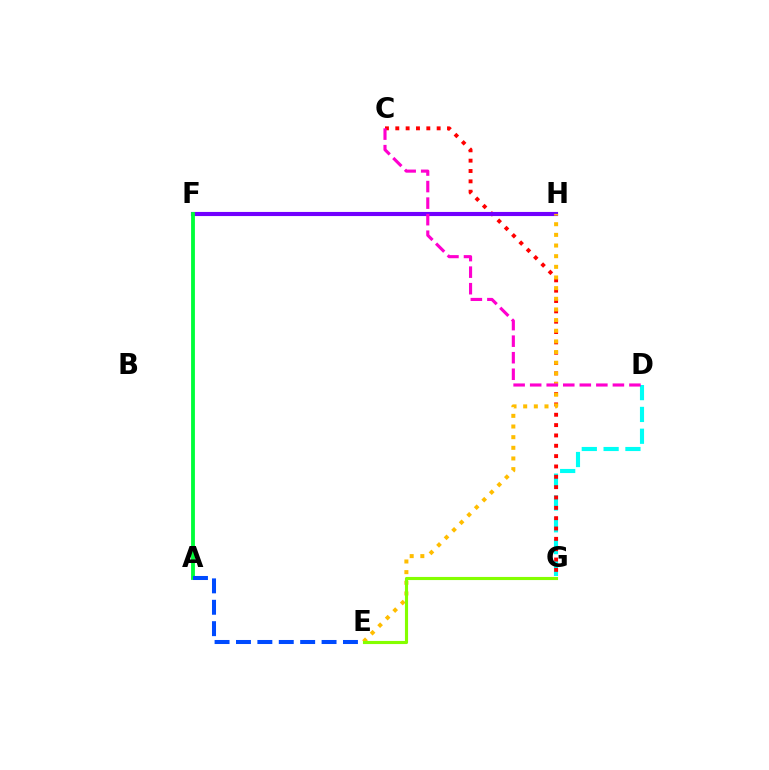{('D', 'G'): [{'color': '#00fff6', 'line_style': 'dashed', 'thickness': 2.96}], ('C', 'G'): [{'color': '#ff0000', 'line_style': 'dotted', 'thickness': 2.81}], ('F', 'H'): [{'color': '#7200ff', 'line_style': 'solid', 'thickness': 2.97}], ('E', 'H'): [{'color': '#ffbd00', 'line_style': 'dotted', 'thickness': 2.9}], ('A', 'F'): [{'color': '#00ff39', 'line_style': 'solid', 'thickness': 2.76}], ('C', 'D'): [{'color': '#ff00cf', 'line_style': 'dashed', 'thickness': 2.25}], ('E', 'G'): [{'color': '#84ff00', 'line_style': 'solid', 'thickness': 2.24}], ('A', 'E'): [{'color': '#004bff', 'line_style': 'dashed', 'thickness': 2.91}]}